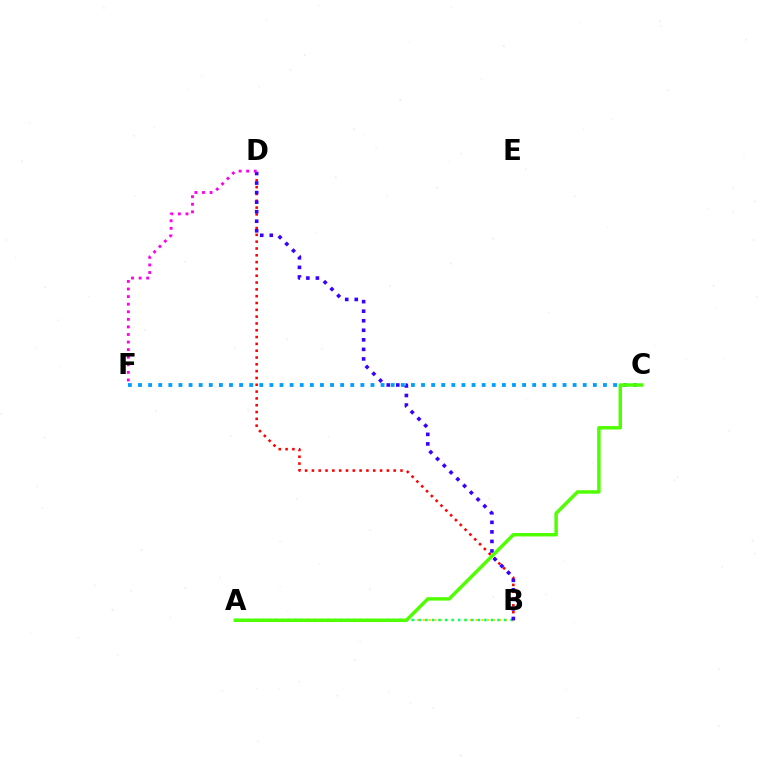{('A', 'B'): [{'color': '#ffd500', 'line_style': 'dotted', 'thickness': 1.6}, {'color': '#00ff86', 'line_style': 'dotted', 'thickness': 1.78}], ('C', 'F'): [{'color': '#009eff', 'line_style': 'dotted', 'thickness': 2.75}], ('B', 'D'): [{'color': '#ff0000', 'line_style': 'dotted', 'thickness': 1.85}, {'color': '#3700ff', 'line_style': 'dotted', 'thickness': 2.59}], ('A', 'C'): [{'color': '#4fff00', 'line_style': 'solid', 'thickness': 2.48}], ('D', 'F'): [{'color': '#ff00ed', 'line_style': 'dotted', 'thickness': 2.06}]}